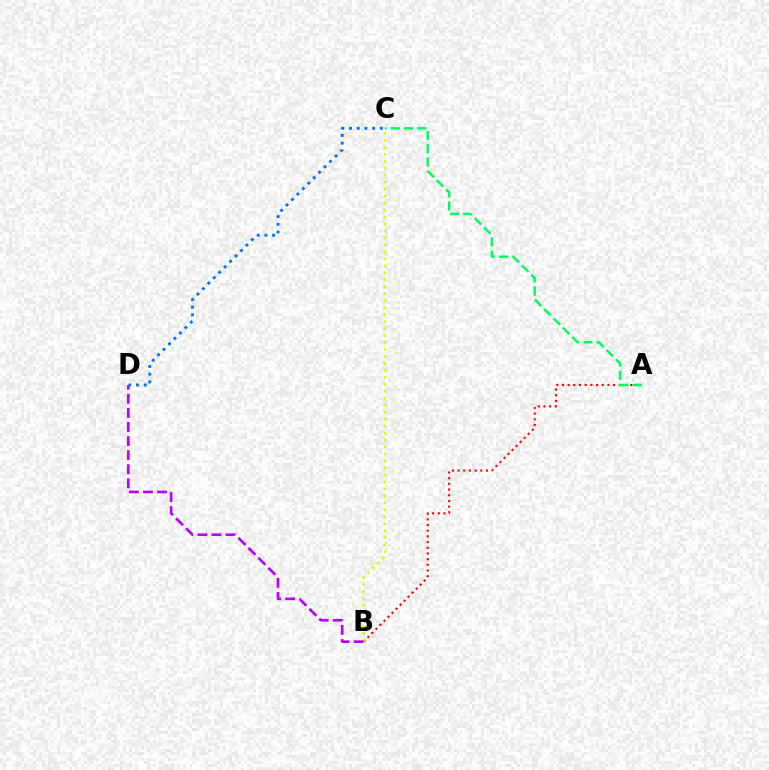{('A', 'B'): [{'color': '#ff0000', 'line_style': 'dotted', 'thickness': 1.54}], ('B', 'C'): [{'color': '#d1ff00', 'line_style': 'dotted', 'thickness': 1.89}], ('A', 'C'): [{'color': '#00ff5c', 'line_style': 'dashed', 'thickness': 1.8}], ('B', 'D'): [{'color': '#b900ff', 'line_style': 'dashed', 'thickness': 1.92}], ('C', 'D'): [{'color': '#0074ff', 'line_style': 'dotted', 'thickness': 2.09}]}